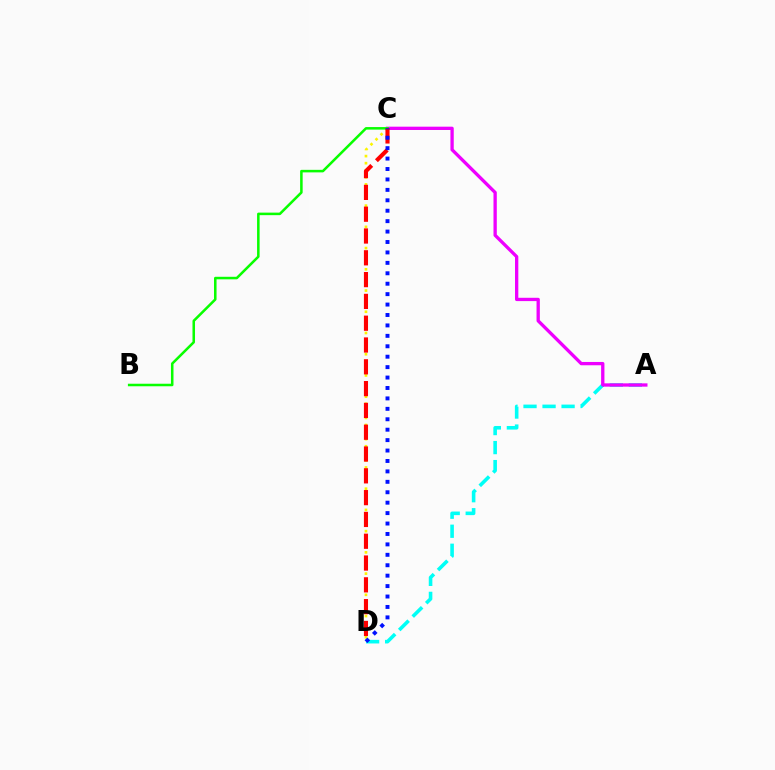{('C', 'D'): [{'color': '#fcf500', 'line_style': 'dotted', 'thickness': 1.92}, {'color': '#ff0000', 'line_style': 'dashed', 'thickness': 2.96}, {'color': '#0010ff', 'line_style': 'dotted', 'thickness': 2.83}], ('A', 'D'): [{'color': '#00fff6', 'line_style': 'dashed', 'thickness': 2.58}], ('A', 'C'): [{'color': '#ee00ff', 'line_style': 'solid', 'thickness': 2.38}], ('B', 'C'): [{'color': '#08ff00', 'line_style': 'solid', 'thickness': 1.82}]}